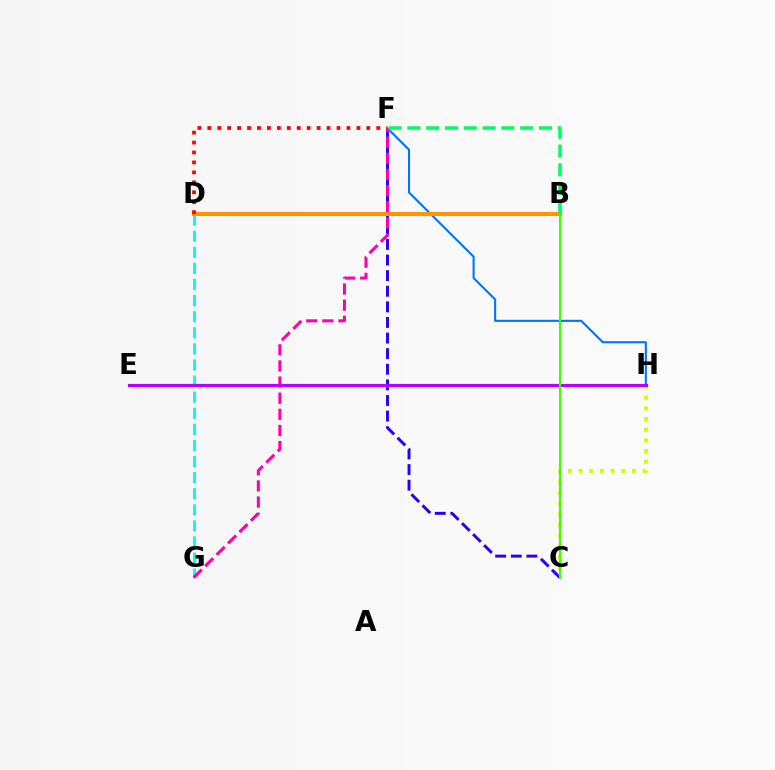{('D', 'G'): [{'color': '#00fff6', 'line_style': 'dashed', 'thickness': 2.19}], ('C', 'H'): [{'color': '#d1ff00', 'line_style': 'dotted', 'thickness': 2.9}], ('F', 'H'): [{'color': '#0074ff', 'line_style': 'solid', 'thickness': 1.51}], ('C', 'F'): [{'color': '#2500ff', 'line_style': 'dashed', 'thickness': 2.12}], ('F', 'G'): [{'color': '#ff00ac', 'line_style': 'dashed', 'thickness': 2.19}], ('B', 'D'): [{'color': '#ff9400', 'line_style': 'solid', 'thickness': 2.9}], ('E', 'H'): [{'color': '#b900ff', 'line_style': 'solid', 'thickness': 2.25}], ('B', 'C'): [{'color': '#3dff00', 'line_style': 'solid', 'thickness': 1.52}], ('B', 'F'): [{'color': '#00ff5c', 'line_style': 'dashed', 'thickness': 2.55}], ('D', 'F'): [{'color': '#ff0000', 'line_style': 'dotted', 'thickness': 2.7}]}